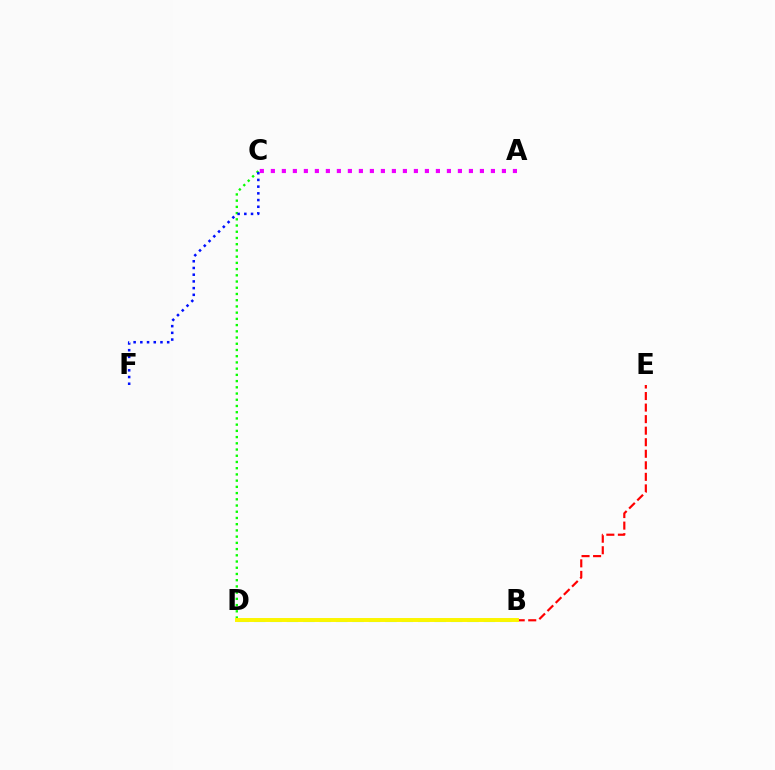{('C', 'D'): [{'color': '#08ff00', 'line_style': 'dotted', 'thickness': 1.69}], ('B', 'E'): [{'color': '#ff0000', 'line_style': 'dashed', 'thickness': 1.57}], ('B', 'D'): [{'color': '#00fff6', 'line_style': 'dashed', 'thickness': 2.23}, {'color': '#fcf500', 'line_style': 'solid', 'thickness': 2.84}], ('C', 'F'): [{'color': '#0010ff', 'line_style': 'dotted', 'thickness': 1.82}], ('A', 'C'): [{'color': '#ee00ff', 'line_style': 'dotted', 'thickness': 2.99}]}